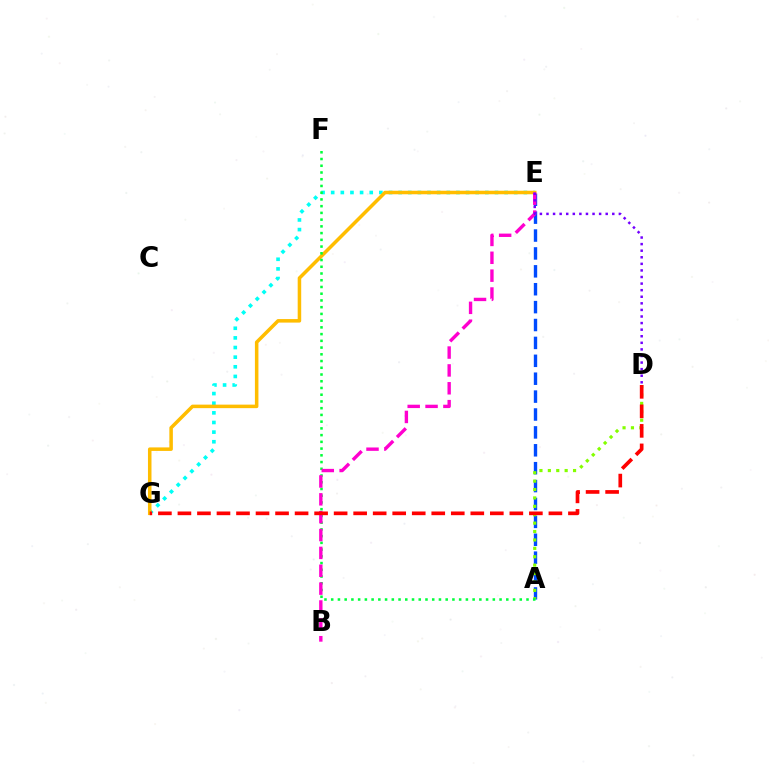{('E', 'G'): [{'color': '#00fff6', 'line_style': 'dotted', 'thickness': 2.62}, {'color': '#ffbd00', 'line_style': 'solid', 'thickness': 2.54}], ('A', 'E'): [{'color': '#004bff', 'line_style': 'dashed', 'thickness': 2.43}], ('A', 'D'): [{'color': '#84ff00', 'line_style': 'dotted', 'thickness': 2.28}], ('A', 'F'): [{'color': '#00ff39', 'line_style': 'dotted', 'thickness': 1.83}], ('B', 'E'): [{'color': '#ff00cf', 'line_style': 'dashed', 'thickness': 2.43}], ('D', 'G'): [{'color': '#ff0000', 'line_style': 'dashed', 'thickness': 2.65}], ('D', 'E'): [{'color': '#7200ff', 'line_style': 'dotted', 'thickness': 1.79}]}